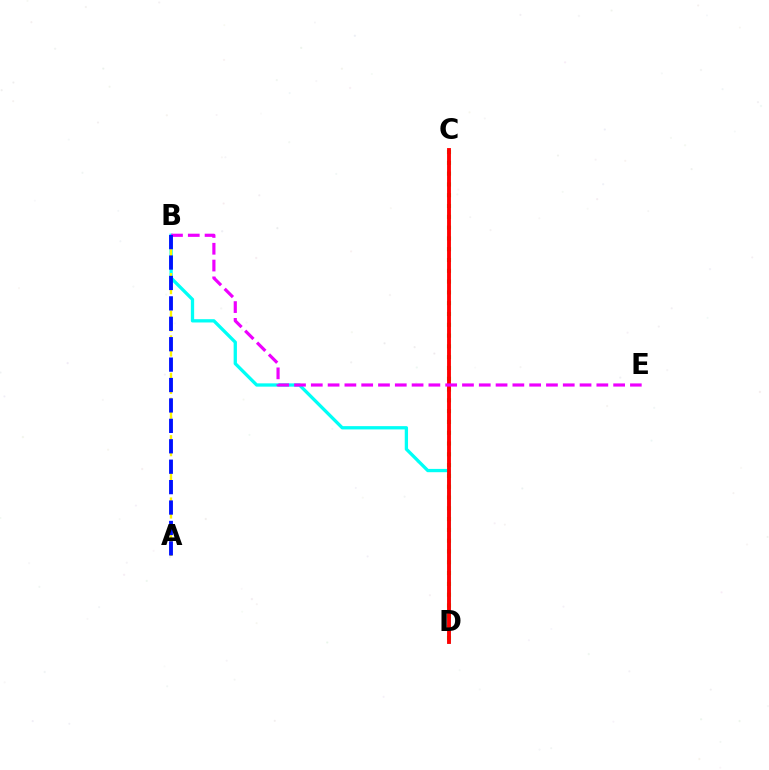{('B', 'D'): [{'color': '#00fff6', 'line_style': 'solid', 'thickness': 2.37}], ('A', 'B'): [{'color': '#fcf500', 'line_style': 'dashed', 'thickness': 1.69}, {'color': '#0010ff', 'line_style': 'dashed', 'thickness': 2.77}], ('C', 'D'): [{'color': '#08ff00', 'line_style': 'dotted', 'thickness': 2.93}, {'color': '#ff0000', 'line_style': 'solid', 'thickness': 2.78}], ('B', 'E'): [{'color': '#ee00ff', 'line_style': 'dashed', 'thickness': 2.28}]}